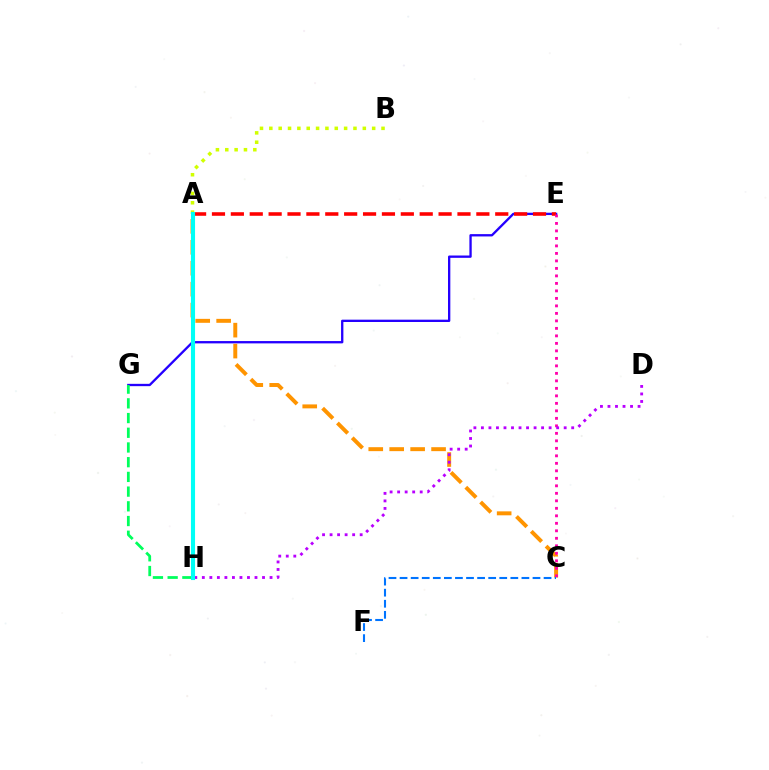{('A', 'H'): [{'color': '#3dff00', 'line_style': 'solid', 'thickness': 2.77}, {'color': '#00fff6', 'line_style': 'solid', 'thickness': 2.96}], ('A', 'B'): [{'color': '#d1ff00', 'line_style': 'dotted', 'thickness': 2.54}], ('E', 'G'): [{'color': '#2500ff', 'line_style': 'solid', 'thickness': 1.67}], ('A', 'C'): [{'color': '#ff9400', 'line_style': 'dashed', 'thickness': 2.84}], ('A', 'E'): [{'color': '#ff0000', 'line_style': 'dashed', 'thickness': 2.57}], ('C', 'E'): [{'color': '#ff00ac', 'line_style': 'dotted', 'thickness': 2.04}], ('D', 'H'): [{'color': '#b900ff', 'line_style': 'dotted', 'thickness': 2.04}], ('G', 'H'): [{'color': '#00ff5c', 'line_style': 'dashed', 'thickness': 2.0}], ('C', 'F'): [{'color': '#0074ff', 'line_style': 'dashed', 'thickness': 1.5}]}